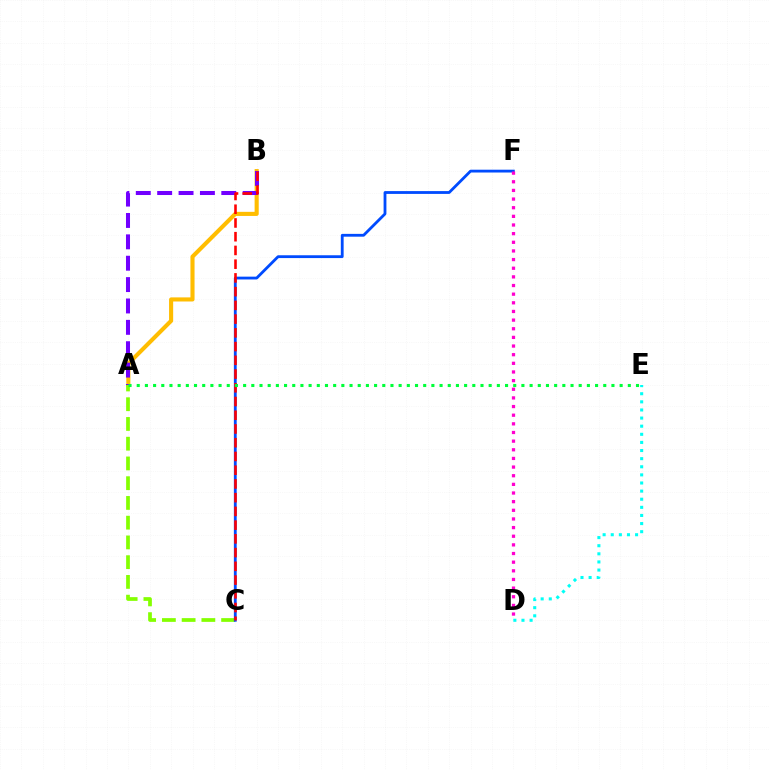{('A', 'B'): [{'color': '#ffbd00', 'line_style': 'solid', 'thickness': 2.95}, {'color': '#7200ff', 'line_style': 'dashed', 'thickness': 2.9}], ('A', 'C'): [{'color': '#84ff00', 'line_style': 'dashed', 'thickness': 2.68}], ('D', 'E'): [{'color': '#00fff6', 'line_style': 'dotted', 'thickness': 2.2}], ('C', 'F'): [{'color': '#004bff', 'line_style': 'solid', 'thickness': 2.02}], ('D', 'F'): [{'color': '#ff00cf', 'line_style': 'dotted', 'thickness': 2.35}], ('B', 'C'): [{'color': '#ff0000', 'line_style': 'dashed', 'thickness': 1.87}], ('A', 'E'): [{'color': '#00ff39', 'line_style': 'dotted', 'thickness': 2.22}]}